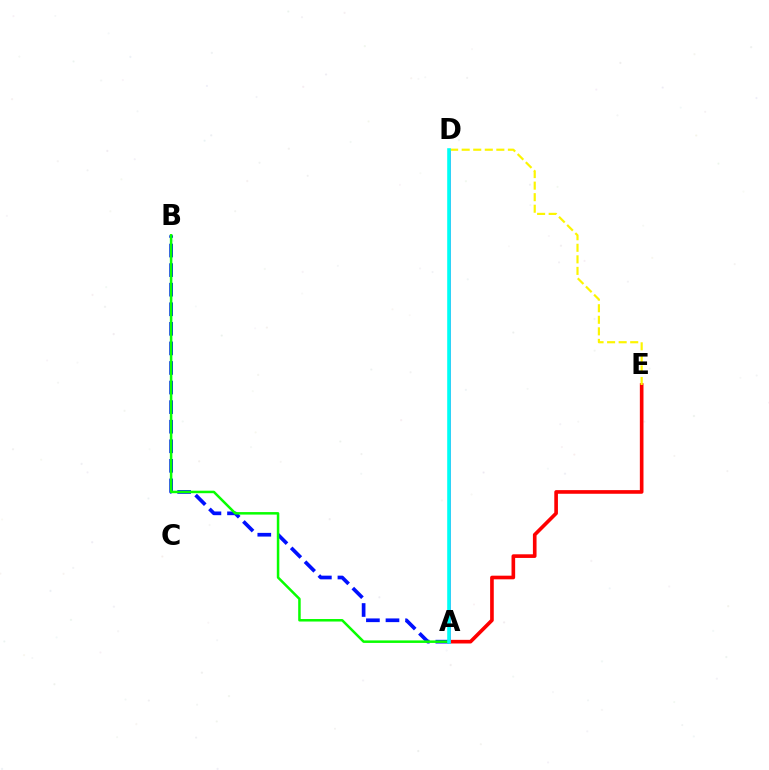{('A', 'E'): [{'color': '#ff0000', 'line_style': 'solid', 'thickness': 2.62}], ('A', 'D'): [{'color': '#ee00ff', 'line_style': 'solid', 'thickness': 1.98}, {'color': '#00fff6', 'line_style': 'solid', 'thickness': 2.59}], ('A', 'B'): [{'color': '#0010ff', 'line_style': 'dashed', 'thickness': 2.66}, {'color': '#08ff00', 'line_style': 'solid', 'thickness': 1.8}], ('D', 'E'): [{'color': '#fcf500', 'line_style': 'dashed', 'thickness': 1.57}]}